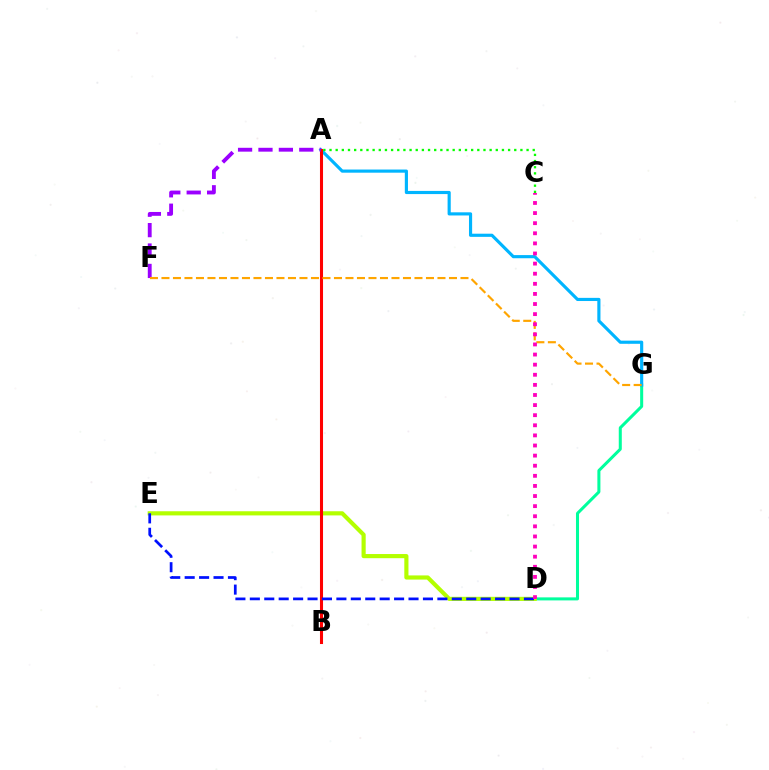{('D', 'G'): [{'color': '#00ff9d', 'line_style': 'solid', 'thickness': 2.18}], ('D', 'E'): [{'color': '#b3ff00', 'line_style': 'solid', 'thickness': 2.99}, {'color': '#0010ff', 'line_style': 'dashed', 'thickness': 1.96}], ('A', 'G'): [{'color': '#00b5ff', 'line_style': 'solid', 'thickness': 2.27}], ('A', 'B'): [{'color': '#ff0000', 'line_style': 'solid', 'thickness': 2.21}], ('A', 'F'): [{'color': '#9b00ff', 'line_style': 'dashed', 'thickness': 2.77}], ('F', 'G'): [{'color': '#ffa500', 'line_style': 'dashed', 'thickness': 1.56}], ('C', 'D'): [{'color': '#ff00bd', 'line_style': 'dotted', 'thickness': 2.75}], ('A', 'C'): [{'color': '#08ff00', 'line_style': 'dotted', 'thickness': 1.67}]}